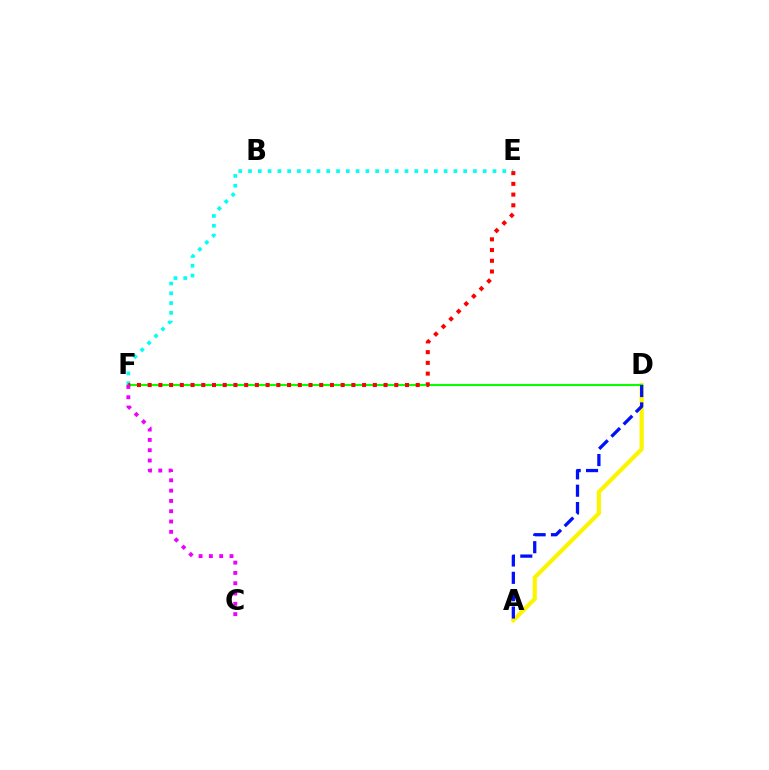{('A', 'D'): [{'color': '#fcf500', 'line_style': 'solid', 'thickness': 2.99}, {'color': '#0010ff', 'line_style': 'dashed', 'thickness': 2.36}], ('E', 'F'): [{'color': '#00fff6', 'line_style': 'dotted', 'thickness': 2.66}, {'color': '#ff0000', 'line_style': 'dotted', 'thickness': 2.91}], ('D', 'F'): [{'color': '#08ff00', 'line_style': 'solid', 'thickness': 1.52}], ('C', 'F'): [{'color': '#ee00ff', 'line_style': 'dotted', 'thickness': 2.8}]}